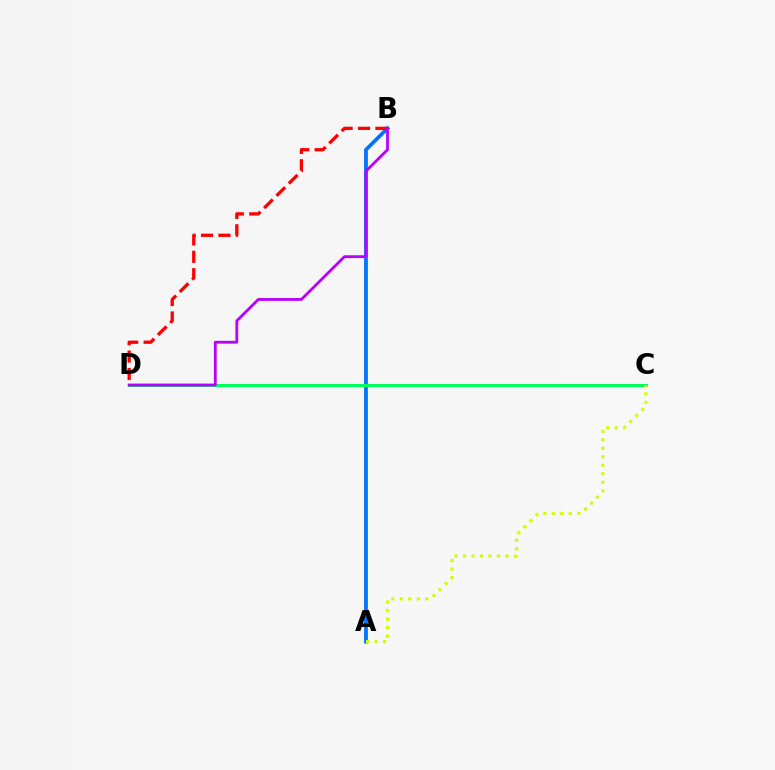{('A', 'B'): [{'color': '#0074ff', 'line_style': 'solid', 'thickness': 2.72}], ('B', 'D'): [{'color': '#ff0000', 'line_style': 'dashed', 'thickness': 2.36}, {'color': '#b900ff', 'line_style': 'solid', 'thickness': 2.03}], ('C', 'D'): [{'color': '#00ff5c', 'line_style': 'solid', 'thickness': 2.19}], ('A', 'C'): [{'color': '#d1ff00', 'line_style': 'dotted', 'thickness': 2.31}]}